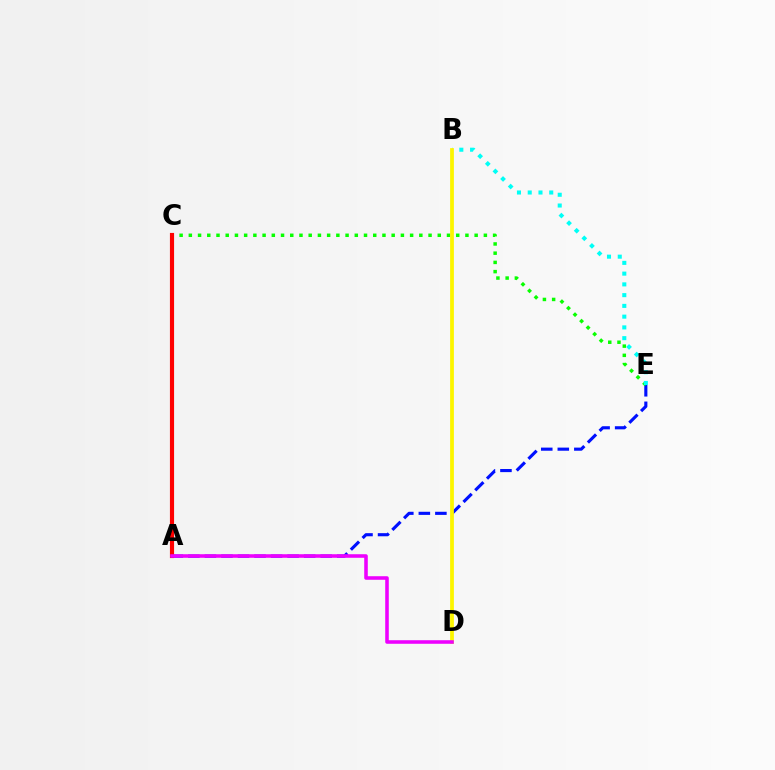{('A', 'E'): [{'color': '#0010ff', 'line_style': 'dashed', 'thickness': 2.25}], ('C', 'E'): [{'color': '#08ff00', 'line_style': 'dotted', 'thickness': 2.51}], ('B', 'E'): [{'color': '#00fff6', 'line_style': 'dotted', 'thickness': 2.92}], ('A', 'C'): [{'color': '#ff0000', 'line_style': 'solid', 'thickness': 2.98}], ('B', 'D'): [{'color': '#fcf500', 'line_style': 'solid', 'thickness': 2.71}], ('A', 'D'): [{'color': '#ee00ff', 'line_style': 'solid', 'thickness': 2.56}]}